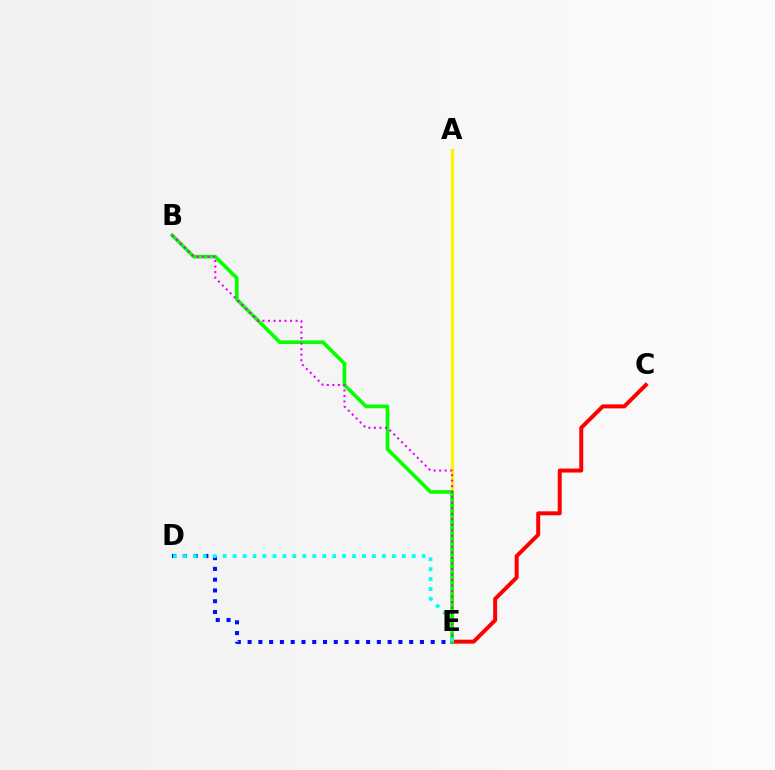{('A', 'E'): [{'color': '#fcf500', 'line_style': 'solid', 'thickness': 2.34}], ('C', 'E'): [{'color': '#ff0000', 'line_style': 'solid', 'thickness': 2.86}], ('B', 'E'): [{'color': '#08ff00', 'line_style': 'solid', 'thickness': 2.63}, {'color': '#ee00ff', 'line_style': 'dotted', 'thickness': 1.5}], ('D', 'E'): [{'color': '#0010ff', 'line_style': 'dotted', 'thickness': 2.93}, {'color': '#00fff6', 'line_style': 'dotted', 'thickness': 2.7}]}